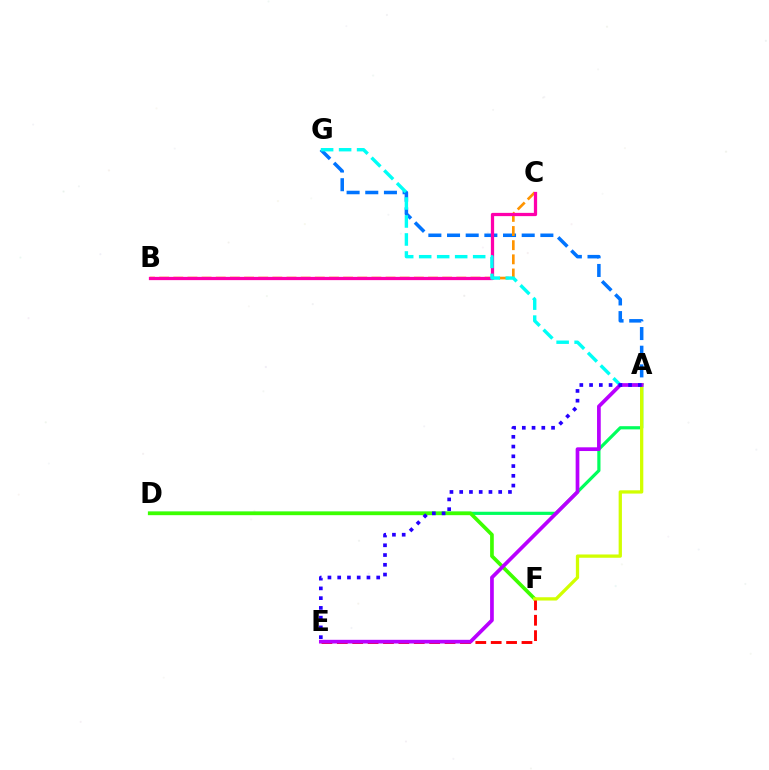{('A', 'G'): [{'color': '#0074ff', 'line_style': 'dashed', 'thickness': 2.54}, {'color': '#00fff6', 'line_style': 'dashed', 'thickness': 2.44}], ('B', 'C'): [{'color': '#ff9400', 'line_style': 'dashed', 'thickness': 1.92}, {'color': '#ff00ac', 'line_style': 'solid', 'thickness': 2.34}], ('A', 'D'): [{'color': '#00ff5c', 'line_style': 'solid', 'thickness': 2.3}], ('D', 'F'): [{'color': '#3dff00', 'line_style': 'solid', 'thickness': 2.65}], ('E', 'F'): [{'color': '#ff0000', 'line_style': 'dashed', 'thickness': 2.09}], ('A', 'F'): [{'color': '#d1ff00', 'line_style': 'solid', 'thickness': 2.36}], ('A', 'E'): [{'color': '#b900ff', 'line_style': 'solid', 'thickness': 2.67}, {'color': '#2500ff', 'line_style': 'dotted', 'thickness': 2.65}]}